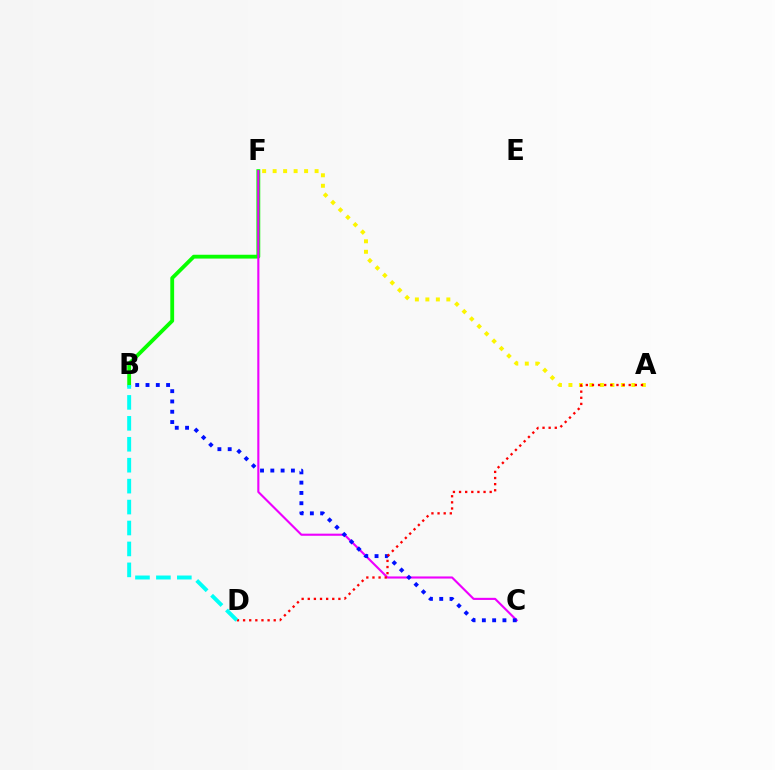{('B', 'F'): [{'color': '#08ff00', 'line_style': 'solid', 'thickness': 2.75}], ('C', 'F'): [{'color': '#ee00ff', 'line_style': 'solid', 'thickness': 1.53}], ('B', 'C'): [{'color': '#0010ff', 'line_style': 'dotted', 'thickness': 2.8}], ('A', 'F'): [{'color': '#fcf500', 'line_style': 'dotted', 'thickness': 2.85}], ('A', 'D'): [{'color': '#ff0000', 'line_style': 'dotted', 'thickness': 1.66}], ('B', 'D'): [{'color': '#00fff6', 'line_style': 'dashed', 'thickness': 2.84}]}